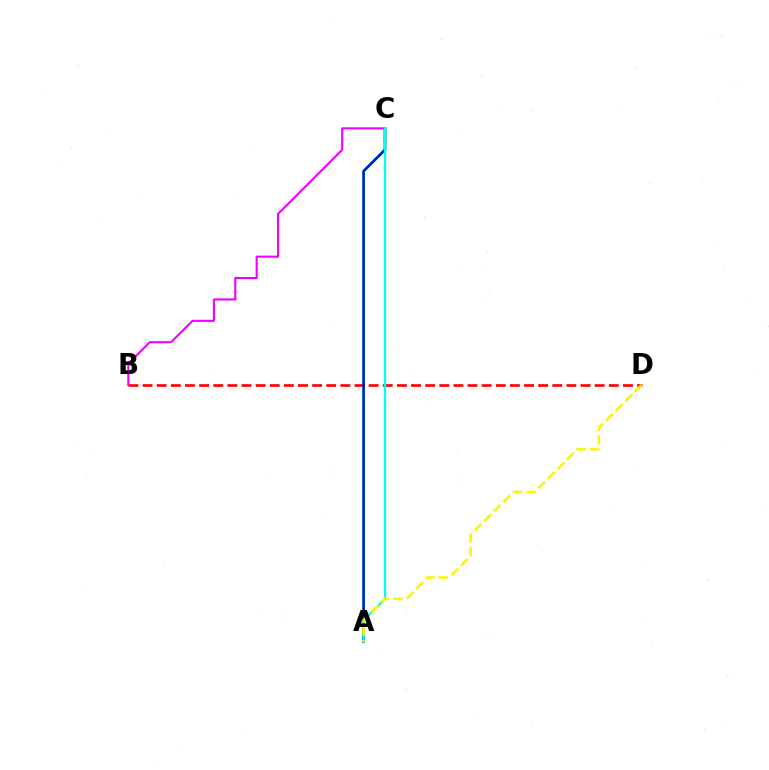{('A', 'C'): [{'color': '#08ff00', 'line_style': 'solid', 'thickness': 1.97}, {'color': '#0010ff', 'line_style': 'solid', 'thickness': 1.8}, {'color': '#00fff6', 'line_style': 'solid', 'thickness': 1.66}], ('B', 'D'): [{'color': '#ff0000', 'line_style': 'dashed', 'thickness': 1.92}], ('B', 'C'): [{'color': '#ee00ff', 'line_style': 'solid', 'thickness': 1.51}], ('A', 'D'): [{'color': '#fcf500', 'line_style': 'dashed', 'thickness': 1.84}]}